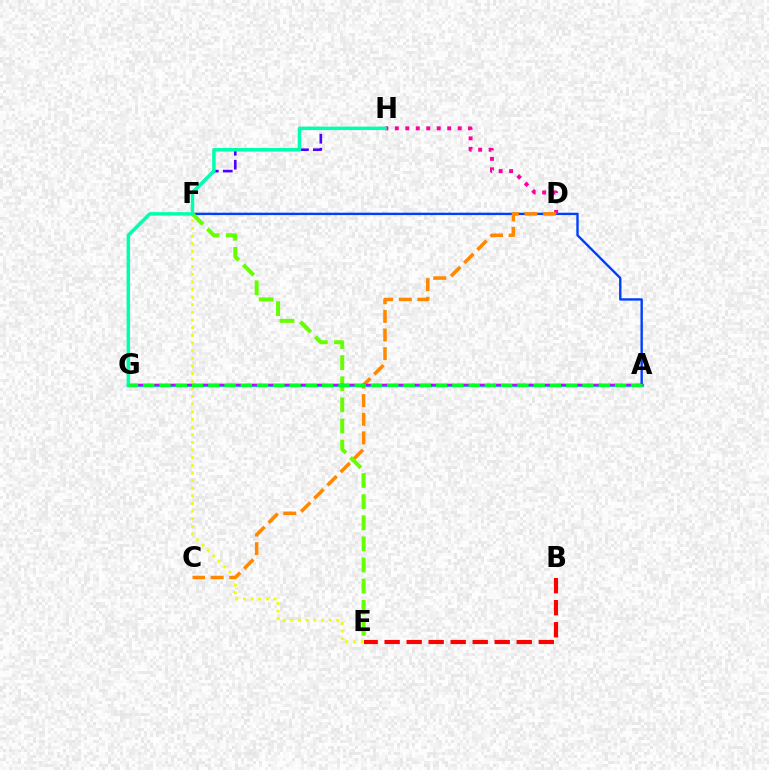{('A', 'F'): [{'color': '#003fff', 'line_style': 'solid', 'thickness': 1.72}], ('A', 'G'): [{'color': '#00c7ff', 'line_style': 'solid', 'thickness': 2.38}, {'color': '#d600ff', 'line_style': 'solid', 'thickness': 1.8}, {'color': '#00ff27', 'line_style': 'dashed', 'thickness': 2.21}], ('F', 'H'): [{'color': '#4f00ff', 'line_style': 'dashed', 'thickness': 1.89}], ('E', 'F'): [{'color': '#eeff00', 'line_style': 'dotted', 'thickness': 2.08}, {'color': '#66ff00', 'line_style': 'dashed', 'thickness': 2.87}], ('B', 'E'): [{'color': '#ff0000', 'line_style': 'dashed', 'thickness': 2.99}], ('D', 'H'): [{'color': '#ff00a0', 'line_style': 'dotted', 'thickness': 2.84}], ('C', 'D'): [{'color': '#ff8800', 'line_style': 'dashed', 'thickness': 2.53}], ('G', 'H'): [{'color': '#00ffaf', 'line_style': 'solid', 'thickness': 2.5}]}